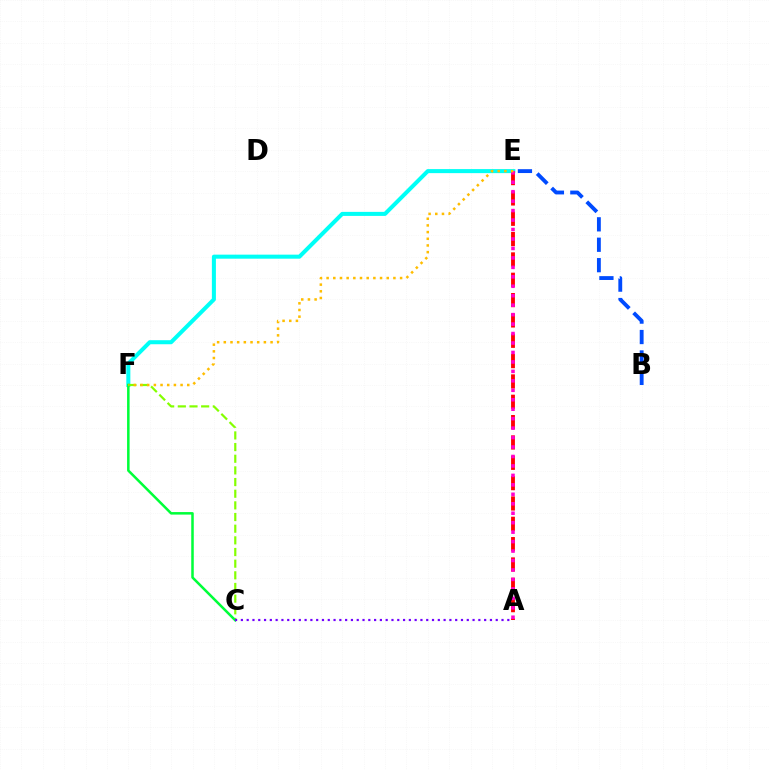{('B', 'E'): [{'color': '#004bff', 'line_style': 'dashed', 'thickness': 2.77}], ('E', 'F'): [{'color': '#00fff6', 'line_style': 'solid', 'thickness': 2.91}, {'color': '#ffbd00', 'line_style': 'dotted', 'thickness': 1.81}], ('A', 'E'): [{'color': '#ff0000', 'line_style': 'dashed', 'thickness': 2.76}, {'color': '#ff00cf', 'line_style': 'dotted', 'thickness': 2.57}], ('C', 'F'): [{'color': '#84ff00', 'line_style': 'dashed', 'thickness': 1.58}, {'color': '#00ff39', 'line_style': 'solid', 'thickness': 1.82}], ('A', 'C'): [{'color': '#7200ff', 'line_style': 'dotted', 'thickness': 1.57}]}